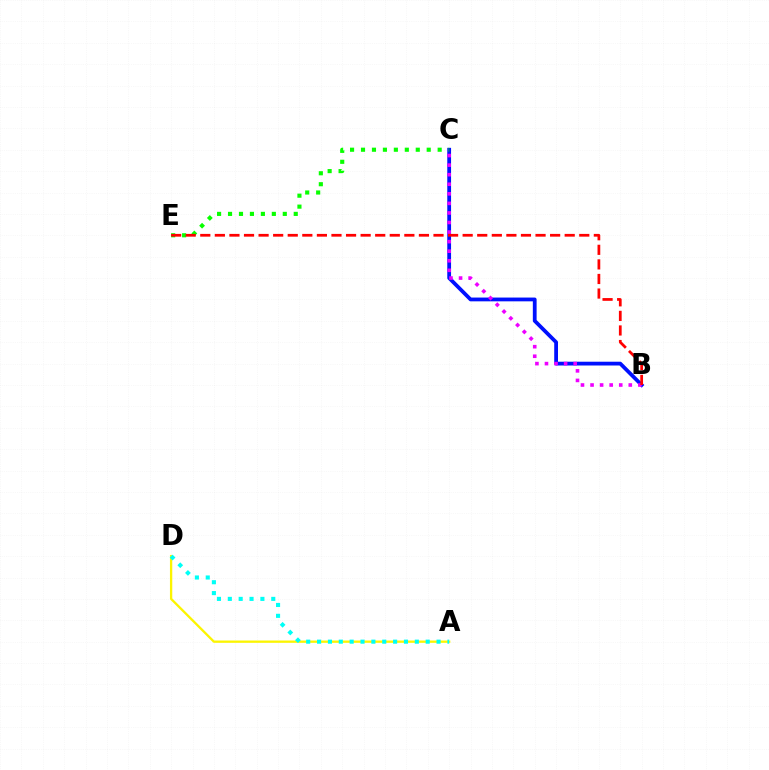{('A', 'D'): [{'color': '#fcf500', 'line_style': 'solid', 'thickness': 1.66}, {'color': '#00fff6', 'line_style': 'dotted', 'thickness': 2.95}], ('B', 'C'): [{'color': '#0010ff', 'line_style': 'solid', 'thickness': 2.72}, {'color': '#ee00ff', 'line_style': 'dotted', 'thickness': 2.6}], ('C', 'E'): [{'color': '#08ff00', 'line_style': 'dotted', 'thickness': 2.98}], ('B', 'E'): [{'color': '#ff0000', 'line_style': 'dashed', 'thickness': 1.98}]}